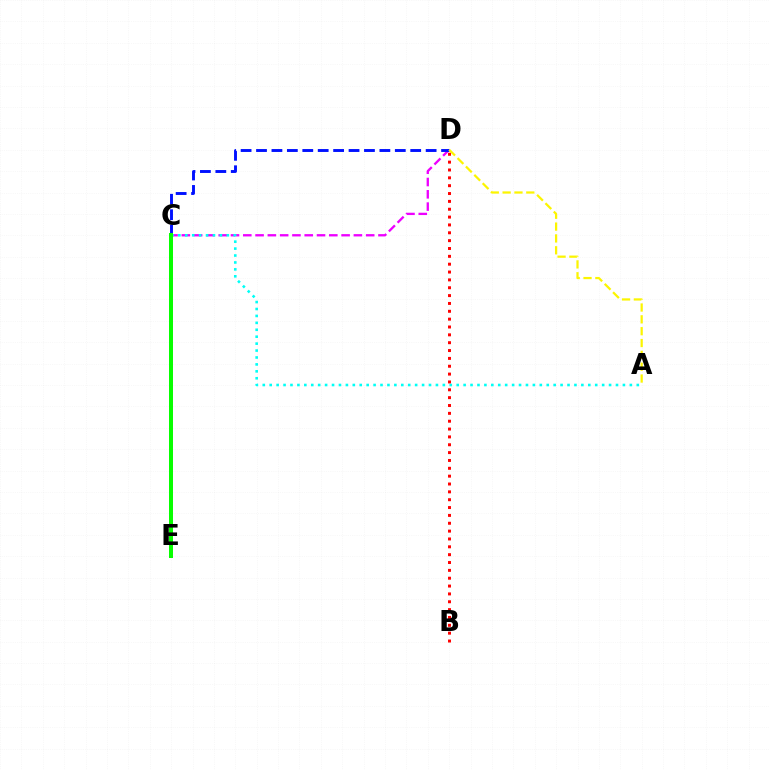{('C', 'D'): [{'color': '#ee00ff', 'line_style': 'dashed', 'thickness': 1.67}, {'color': '#0010ff', 'line_style': 'dashed', 'thickness': 2.09}], ('A', 'C'): [{'color': '#00fff6', 'line_style': 'dotted', 'thickness': 1.88}], ('A', 'D'): [{'color': '#fcf500', 'line_style': 'dashed', 'thickness': 1.61}], ('C', 'E'): [{'color': '#08ff00', 'line_style': 'solid', 'thickness': 2.87}], ('B', 'D'): [{'color': '#ff0000', 'line_style': 'dotted', 'thickness': 2.13}]}